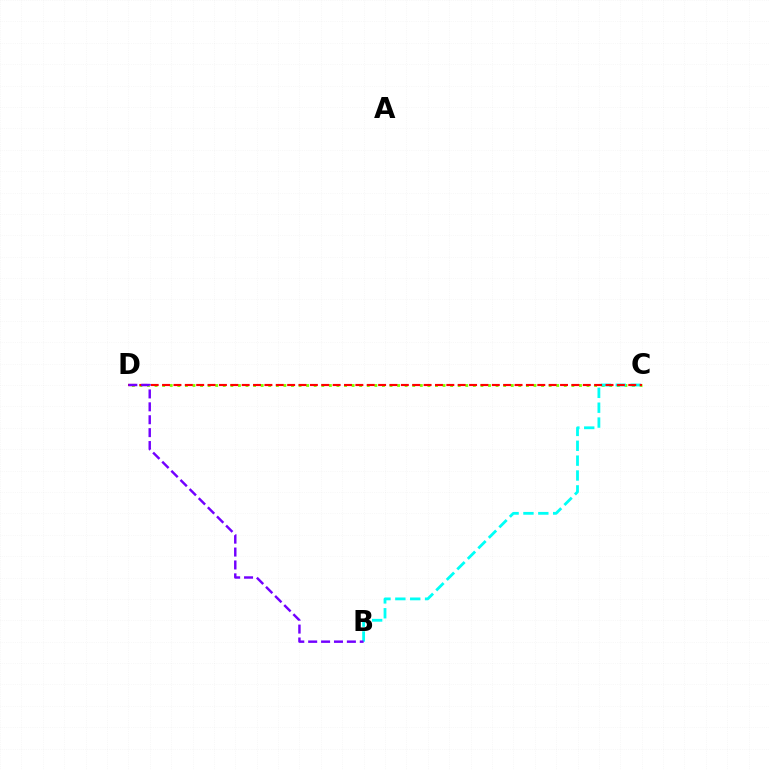{('C', 'D'): [{'color': '#84ff00', 'line_style': 'dotted', 'thickness': 2.06}, {'color': '#ff0000', 'line_style': 'dashed', 'thickness': 1.54}], ('B', 'C'): [{'color': '#00fff6', 'line_style': 'dashed', 'thickness': 2.02}], ('B', 'D'): [{'color': '#7200ff', 'line_style': 'dashed', 'thickness': 1.75}]}